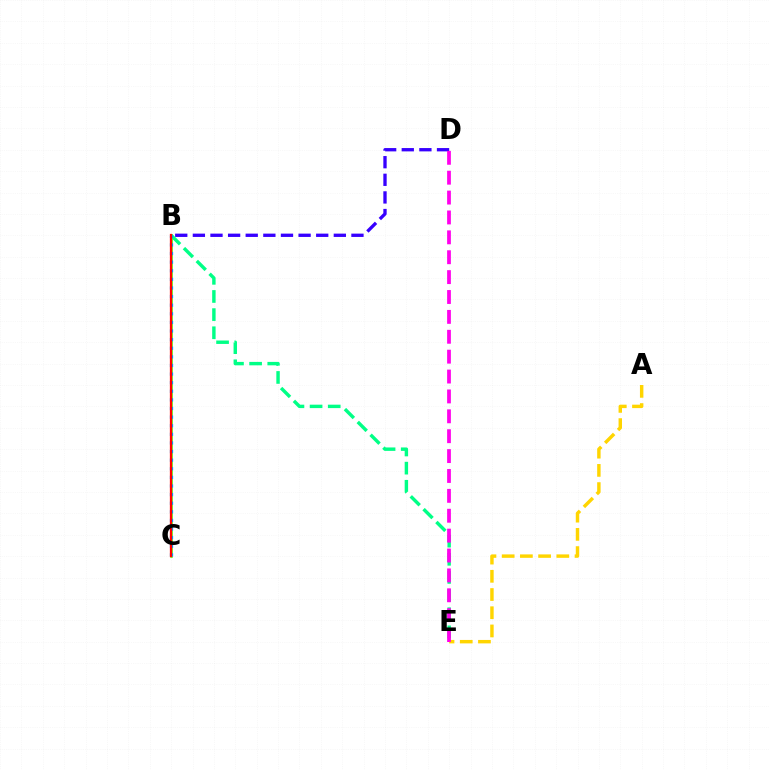{('B', 'D'): [{'color': '#3700ff', 'line_style': 'dashed', 'thickness': 2.39}], ('B', 'C'): [{'color': '#4fff00', 'line_style': 'solid', 'thickness': 1.84}, {'color': '#009eff', 'line_style': 'dotted', 'thickness': 2.34}, {'color': '#ff0000', 'line_style': 'solid', 'thickness': 1.63}], ('A', 'E'): [{'color': '#ffd500', 'line_style': 'dashed', 'thickness': 2.47}], ('B', 'E'): [{'color': '#00ff86', 'line_style': 'dashed', 'thickness': 2.46}], ('D', 'E'): [{'color': '#ff00ed', 'line_style': 'dashed', 'thickness': 2.7}]}